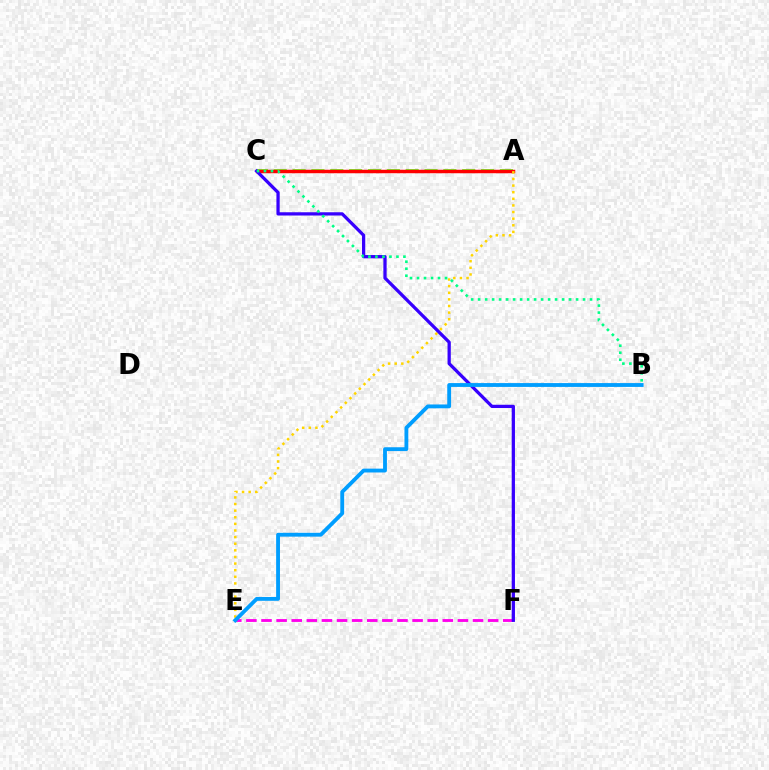{('A', 'C'): [{'color': '#4fff00', 'line_style': 'dashed', 'thickness': 2.56}, {'color': '#ff0000', 'line_style': 'solid', 'thickness': 2.5}], ('E', 'F'): [{'color': '#ff00ed', 'line_style': 'dashed', 'thickness': 2.05}], ('C', 'F'): [{'color': '#3700ff', 'line_style': 'solid', 'thickness': 2.35}], ('A', 'E'): [{'color': '#ffd500', 'line_style': 'dotted', 'thickness': 1.8}], ('B', 'E'): [{'color': '#009eff', 'line_style': 'solid', 'thickness': 2.76}], ('B', 'C'): [{'color': '#00ff86', 'line_style': 'dotted', 'thickness': 1.9}]}